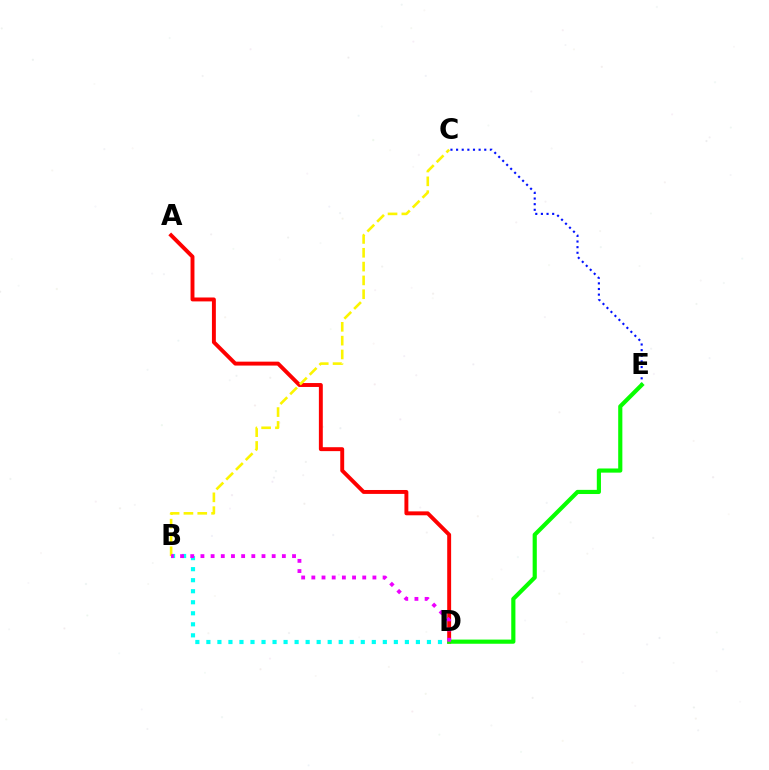{('C', 'E'): [{'color': '#0010ff', 'line_style': 'dotted', 'thickness': 1.53}], ('B', 'D'): [{'color': '#00fff6', 'line_style': 'dotted', 'thickness': 3.0}, {'color': '#ee00ff', 'line_style': 'dotted', 'thickness': 2.77}], ('A', 'D'): [{'color': '#ff0000', 'line_style': 'solid', 'thickness': 2.82}], ('D', 'E'): [{'color': '#08ff00', 'line_style': 'solid', 'thickness': 2.99}], ('B', 'C'): [{'color': '#fcf500', 'line_style': 'dashed', 'thickness': 1.88}]}